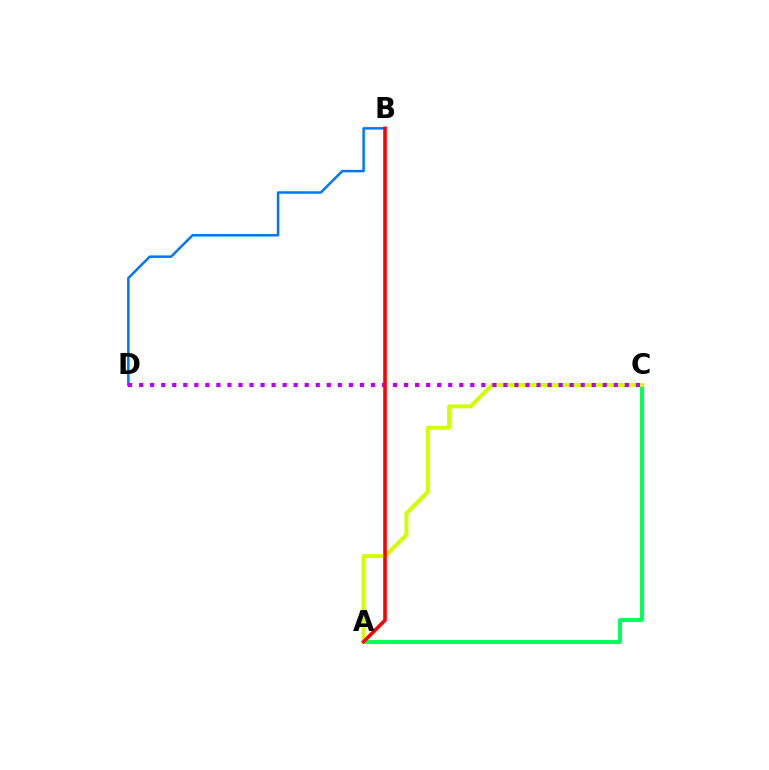{('B', 'D'): [{'color': '#0074ff', 'line_style': 'solid', 'thickness': 1.78}], ('A', 'C'): [{'color': '#00ff5c', 'line_style': 'solid', 'thickness': 2.81}, {'color': '#d1ff00', 'line_style': 'solid', 'thickness': 2.87}], ('C', 'D'): [{'color': '#b900ff', 'line_style': 'dotted', 'thickness': 3.0}], ('A', 'B'): [{'color': '#ff0000', 'line_style': 'solid', 'thickness': 2.58}]}